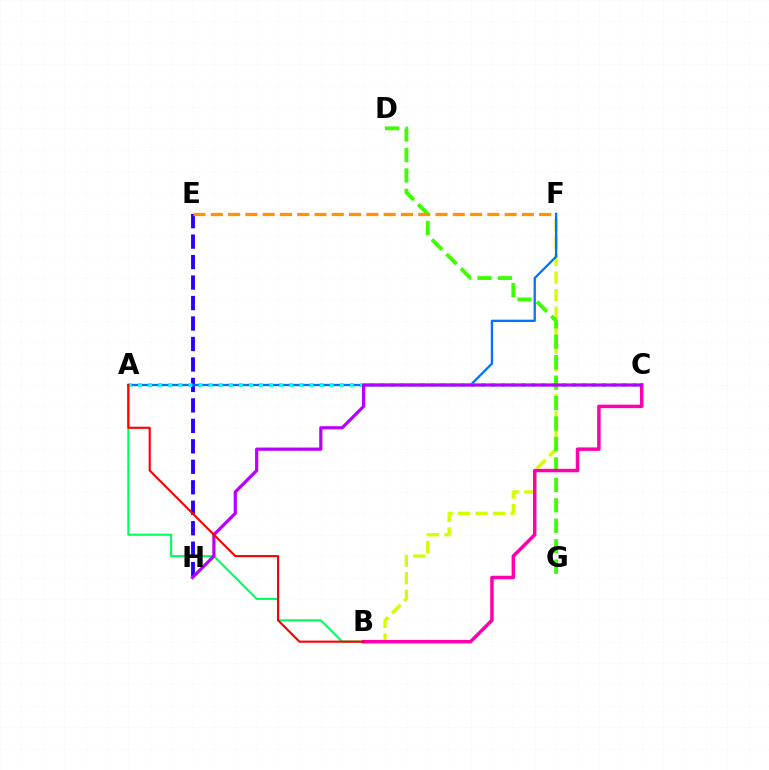{('E', 'H'): [{'color': '#2500ff', 'line_style': 'dashed', 'thickness': 2.78}], ('B', 'F'): [{'color': '#d1ff00', 'line_style': 'dashed', 'thickness': 2.38}], ('A', 'B'): [{'color': '#00ff5c', 'line_style': 'solid', 'thickness': 1.51}, {'color': '#ff0000', 'line_style': 'solid', 'thickness': 1.53}], ('A', 'F'): [{'color': '#0074ff', 'line_style': 'solid', 'thickness': 1.66}], ('A', 'C'): [{'color': '#00fff6', 'line_style': 'dotted', 'thickness': 2.74}], ('D', 'G'): [{'color': '#3dff00', 'line_style': 'dashed', 'thickness': 2.78}], ('E', 'F'): [{'color': '#ff9400', 'line_style': 'dashed', 'thickness': 2.35}], ('B', 'C'): [{'color': '#ff00ac', 'line_style': 'solid', 'thickness': 2.51}], ('C', 'H'): [{'color': '#b900ff', 'line_style': 'solid', 'thickness': 2.31}]}